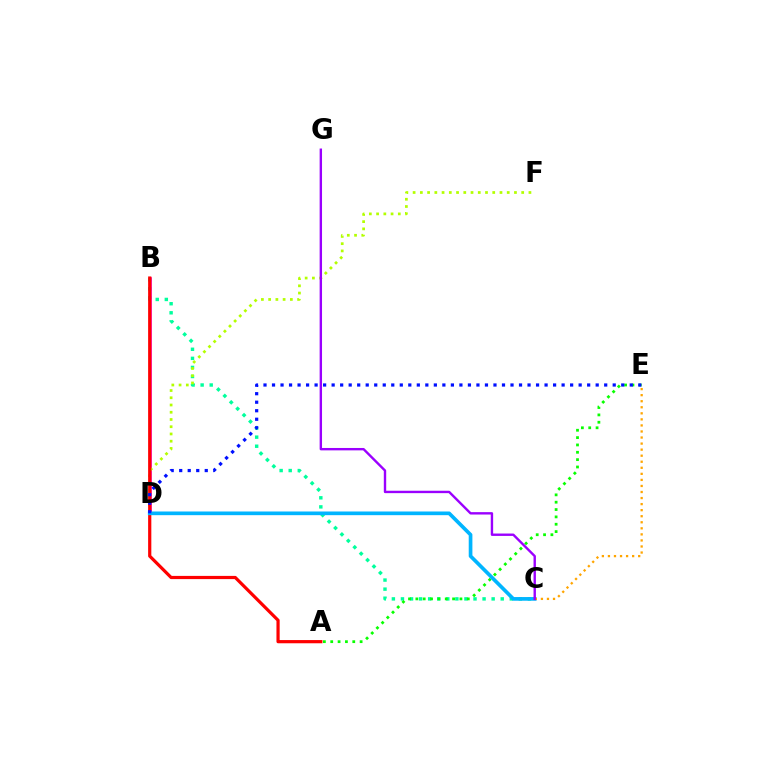{('B', 'C'): [{'color': '#00ff9d', 'line_style': 'dotted', 'thickness': 2.46}], ('B', 'D'): [{'color': '#ff00bd', 'line_style': 'solid', 'thickness': 1.91}], ('D', 'F'): [{'color': '#b3ff00', 'line_style': 'dotted', 'thickness': 1.97}], ('A', 'B'): [{'color': '#ff0000', 'line_style': 'solid', 'thickness': 2.31}], ('A', 'E'): [{'color': '#08ff00', 'line_style': 'dotted', 'thickness': 2.0}], ('C', 'D'): [{'color': '#00b5ff', 'line_style': 'solid', 'thickness': 2.65}], ('D', 'E'): [{'color': '#0010ff', 'line_style': 'dotted', 'thickness': 2.31}], ('C', 'E'): [{'color': '#ffa500', 'line_style': 'dotted', 'thickness': 1.64}], ('C', 'G'): [{'color': '#9b00ff', 'line_style': 'solid', 'thickness': 1.72}]}